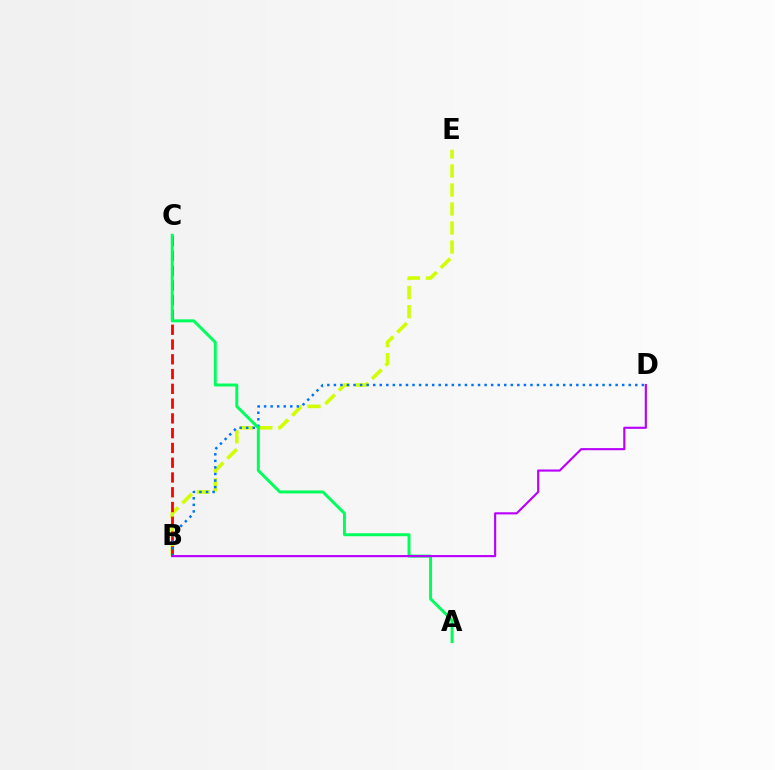{('B', 'E'): [{'color': '#d1ff00', 'line_style': 'dashed', 'thickness': 2.58}], ('B', 'C'): [{'color': '#ff0000', 'line_style': 'dashed', 'thickness': 2.01}], ('B', 'D'): [{'color': '#0074ff', 'line_style': 'dotted', 'thickness': 1.78}, {'color': '#b900ff', 'line_style': 'solid', 'thickness': 1.54}], ('A', 'C'): [{'color': '#00ff5c', 'line_style': 'solid', 'thickness': 2.14}]}